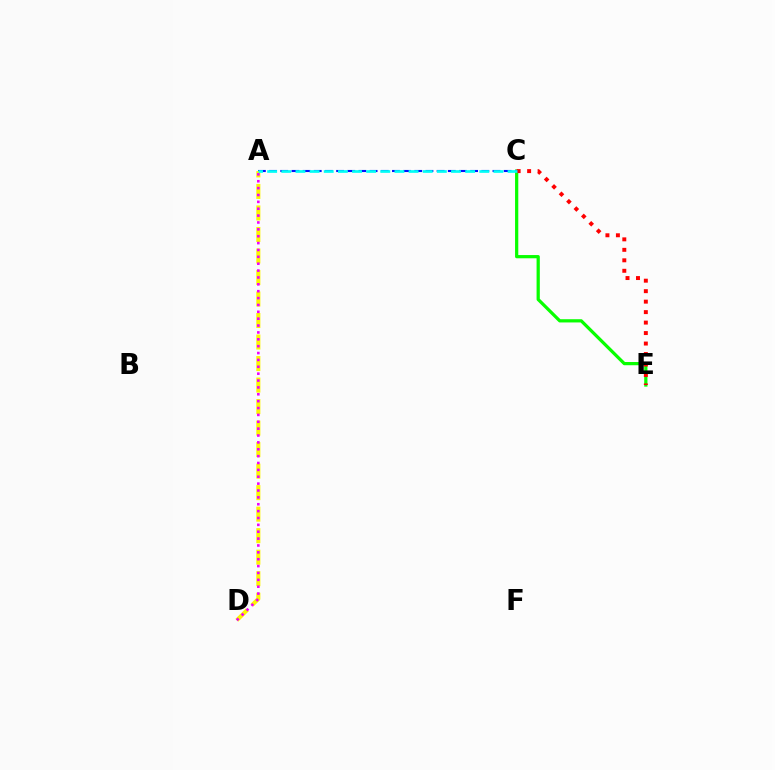{('C', 'E'): [{'color': '#08ff00', 'line_style': 'solid', 'thickness': 2.33}, {'color': '#ff0000', 'line_style': 'dotted', 'thickness': 2.85}], ('A', 'C'): [{'color': '#0010ff', 'line_style': 'dashed', 'thickness': 1.52}, {'color': '#00fff6', 'line_style': 'dashed', 'thickness': 1.92}], ('A', 'D'): [{'color': '#fcf500', 'line_style': 'dashed', 'thickness': 2.92}, {'color': '#ee00ff', 'line_style': 'dotted', 'thickness': 1.87}]}